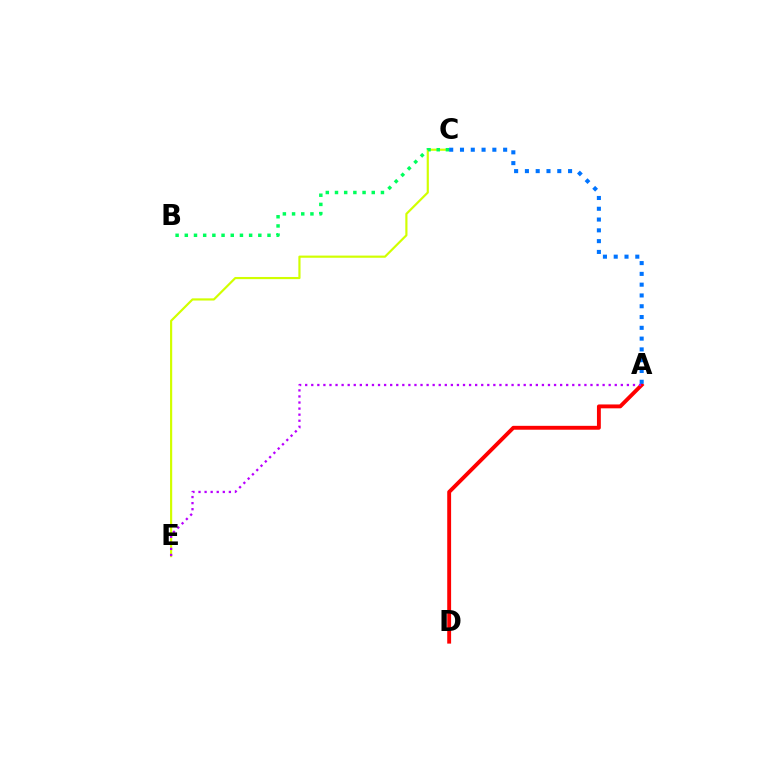{('A', 'D'): [{'color': '#ff0000', 'line_style': 'solid', 'thickness': 2.79}], ('C', 'E'): [{'color': '#d1ff00', 'line_style': 'solid', 'thickness': 1.56}], ('A', 'E'): [{'color': '#b900ff', 'line_style': 'dotted', 'thickness': 1.65}], ('B', 'C'): [{'color': '#00ff5c', 'line_style': 'dotted', 'thickness': 2.5}], ('A', 'C'): [{'color': '#0074ff', 'line_style': 'dotted', 'thickness': 2.93}]}